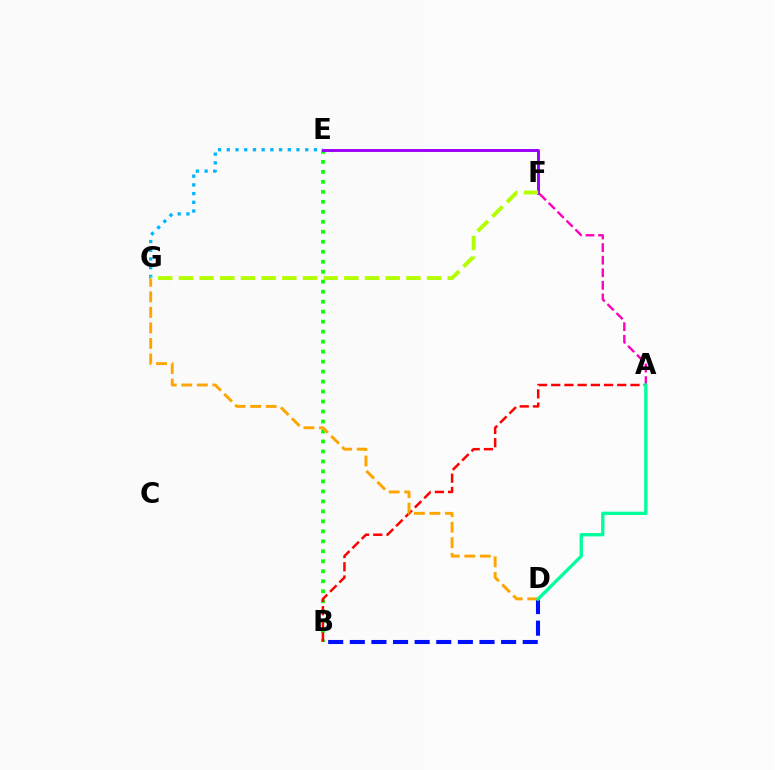{('B', 'E'): [{'color': '#08ff00', 'line_style': 'dotted', 'thickness': 2.71}], ('A', 'F'): [{'color': '#ff00bd', 'line_style': 'dashed', 'thickness': 1.71}], ('B', 'D'): [{'color': '#0010ff', 'line_style': 'dashed', 'thickness': 2.94}], ('A', 'B'): [{'color': '#ff0000', 'line_style': 'dashed', 'thickness': 1.79}], ('E', 'G'): [{'color': '#00b5ff', 'line_style': 'dotted', 'thickness': 2.37}], ('E', 'F'): [{'color': '#9b00ff', 'line_style': 'solid', 'thickness': 2.1}], ('D', 'G'): [{'color': '#ffa500', 'line_style': 'dashed', 'thickness': 2.11}], ('A', 'D'): [{'color': '#00ff9d', 'line_style': 'solid', 'thickness': 2.4}], ('F', 'G'): [{'color': '#b3ff00', 'line_style': 'dashed', 'thickness': 2.81}]}